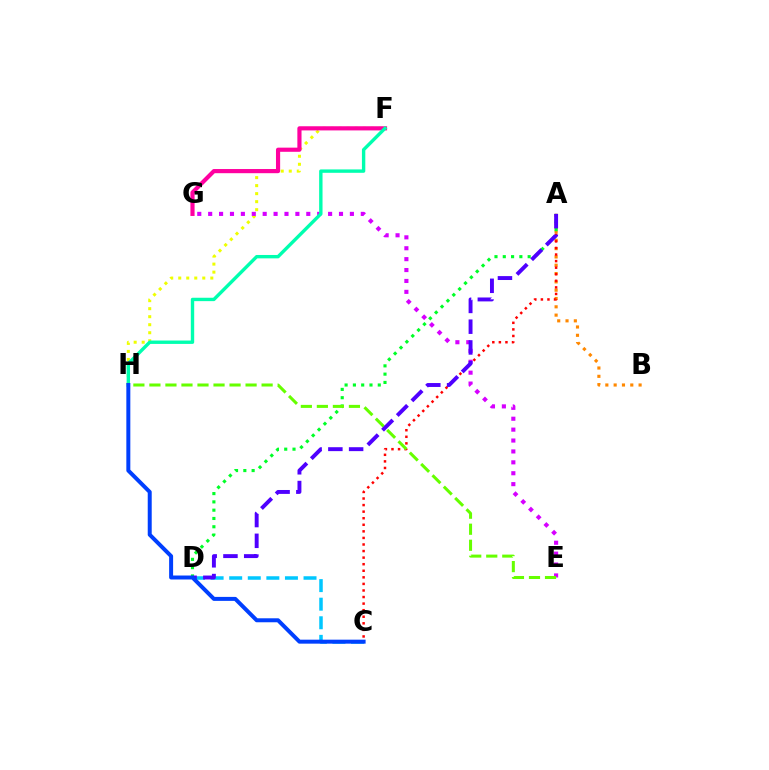{('F', 'H'): [{'color': '#eeff00', 'line_style': 'dotted', 'thickness': 2.18}, {'color': '#00ffaf', 'line_style': 'solid', 'thickness': 2.44}], ('A', 'B'): [{'color': '#ff8800', 'line_style': 'dotted', 'thickness': 2.26}], ('C', 'D'): [{'color': '#00c7ff', 'line_style': 'dashed', 'thickness': 2.52}], ('F', 'G'): [{'color': '#ff00a0', 'line_style': 'solid', 'thickness': 2.99}], ('A', 'C'): [{'color': '#ff0000', 'line_style': 'dotted', 'thickness': 1.78}], ('A', 'D'): [{'color': '#00ff27', 'line_style': 'dotted', 'thickness': 2.25}, {'color': '#4f00ff', 'line_style': 'dashed', 'thickness': 2.82}], ('E', 'G'): [{'color': '#d600ff', 'line_style': 'dotted', 'thickness': 2.96}], ('E', 'H'): [{'color': '#66ff00', 'line_style': 'dashed', 'thickness': 2.18}], ('C', 'H'): [{'color': '#003fff', 'line_style': 'solid', 'thickness': 2.87}]}